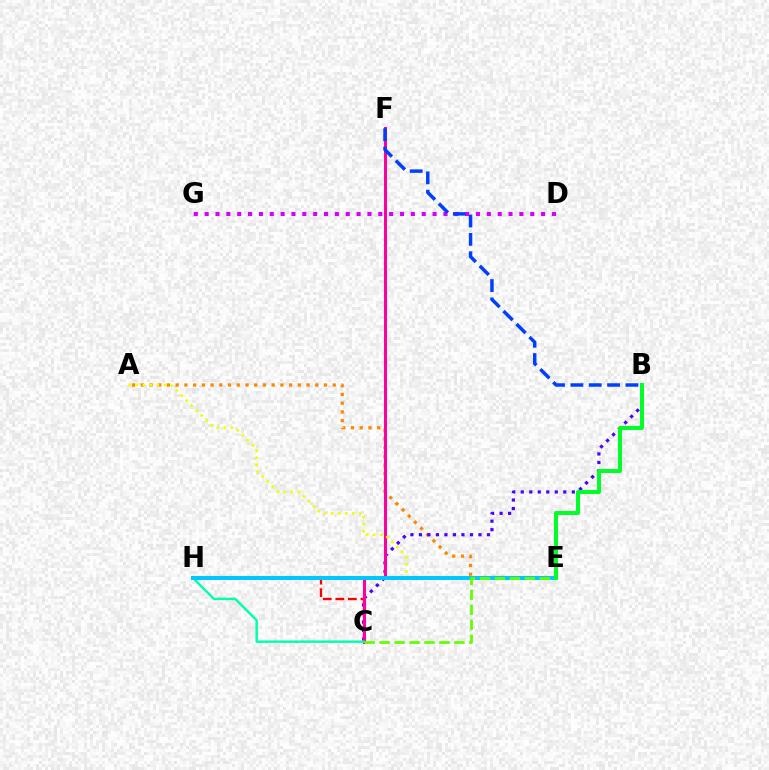{('D', 'G'): [{'color': '#d600ff', 'line_style': 'dotted', 'thickness': 2.95}], ('A', 'E'): [{'color': '#ff8800', 'line_style': 'dotted', 'thickness': 2.37}, {'color': '#eeff00', 'line_style': 'dotted', 'thickness': 1.92}], ('B', 'C'): [{'color': '#4f00ff', 'line_style': 'dotted', 'thickness': 2.31}], ('C', 'H'): [{'color': '#ff0000', 'line_style': 'dashed', 'thickness': 1.71}, {'color': '#00ffaf', 'line_style': 'solid', 'thickness': 1.74}], ('C', 'F'): [{'color': '#ff00a0', 'line_style': 'solid', 'thickness': 2.16}], ('E', 'H'): [{'color': '#00c7ff', 'line_style': 'solid', 'thickness': 2.86}], ('C', 'E'): [{'color': '#66ff00', 'line_style': 'dashed', 'thickness': 2.03}], ('B', 'E'): [{'color': '#00ff27', 'line_style': 'solid', 'thickness': 2.85}], ('B', 'F'): [{'color': '#003fff', 'line_style': 'dashed', 'thickness': 2.49}]}